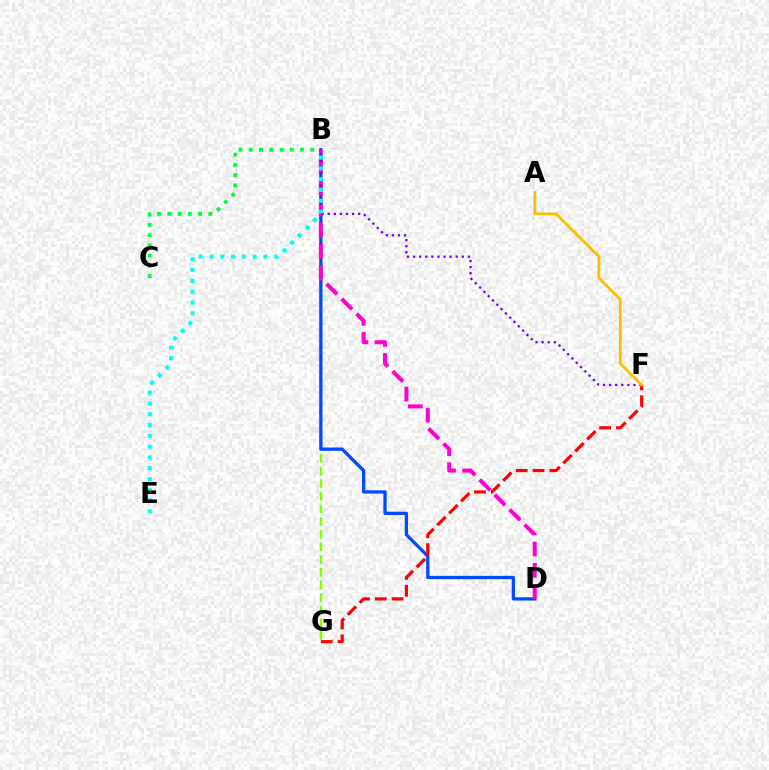{('B', 'G'): [{'color': '#84ff00', 'line_style': 'dashed', 'thickness': 1.72}], ('B', 'C'): [{'color': '#00ff39', 'line_style': 'dotted', 'thickness': 2.78}], ('B', 'D'): [{'color': '#004bff', 'line_style': 'solid', 'thickness': 2.37}, {'color': '#ff00cf', 'line_style': 'dashed', 'thickness': 2.88}], ('F', 'G'): [{'color': '#ff0000', 'line_style': 'dashed', 'thickness': 2.29}], ('B', 'F'): [{'color': '#7200ff', 'line_style': 'dotted', 'thickness': 1.65}], ('A', 'F'): [{'color': '#ffbd00', 'line_style': 'solid', 'thickness': 2.04}], ('B', 'E'): [{'color': '#00fff6', 'line_style': 'dotted', 'thickness': 2.93}]}